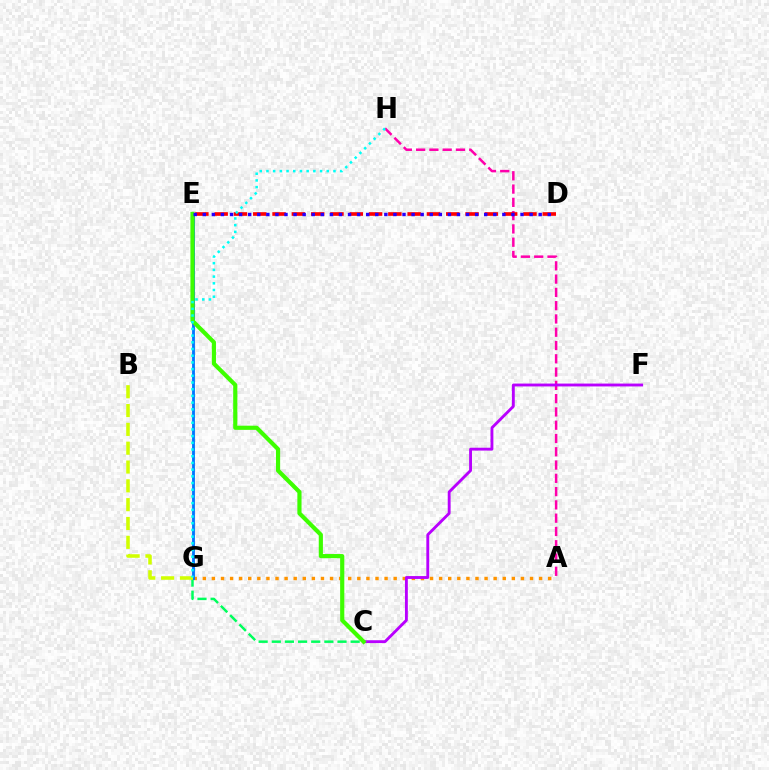{('A', 'H'): [{'color': '#ff00ac', 'line_style': 'dashed', 'thickness': 1.8}], ('A', 'G'): [{'color': '#ff9400', 'line_style': 'dotted', 'thickness': 2.47}], ('C', 'G'): [{'color': '#00ff5c', 'line_style': 'dashed', 'thickness': 1.79}], ('E', 'G'): [{'color': '#0074ff', 'line_style': 'solid', 'thickness': 2.03}], ('B', 'G'): [{'color': '#d1ff00', 'line_style': 'dashed', 'thickness': 2.56}], ('C', 'F'): [{'color': '#b900ff', 'line_style': 'solid', 'thickness': 2.06}], ('D', 'E'): [{'color': '#ff0000', 'line_style': 'dashed', 'thickness': 2.62}, {'color': '#2500ff', 'line_style': 'dotted', 'thickness': 2.47}], ('C', 'E'): [{'color': '#3dff00', 'line_style': 'solid', 'thickness': 3.0}], ('G', 'H'): [{'color': '#00fff6', 'line_style': 'dotted', 'thickness': 1.82}]}